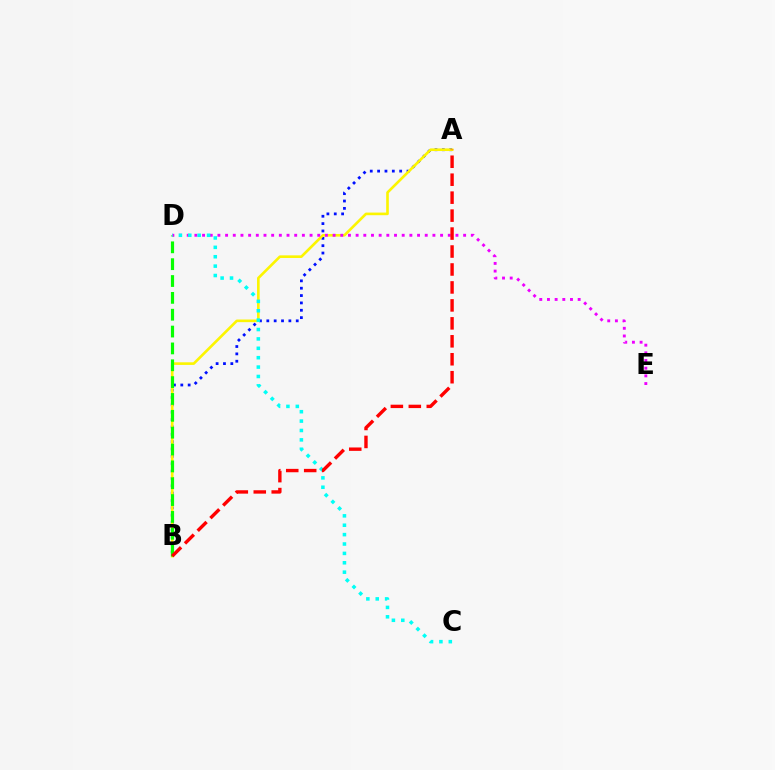{('A', 'B'): [{'color': '#0010ff', 'line_style': 'dotted', 'thickness': 2.0}, {'color': '#fcf500', 'line_style': 'solid', 'thickness': 1.89}, {'color': '#ff0000', 'line_style': 'dashed', 'thickness': 2.44}], ('B', 'D'): [{'color': '#08ff00', 'line_style': 'dashed', 'thickness': 2.29}], ('D', 'E'): [{'color': '#ee00ff', 'line_style': 'dotted', 'thickness': 2.09}], ('C', 'D'): [{'color': '#00fff6', 'line_style': 'dotted', 'thickness': 2.55}]}